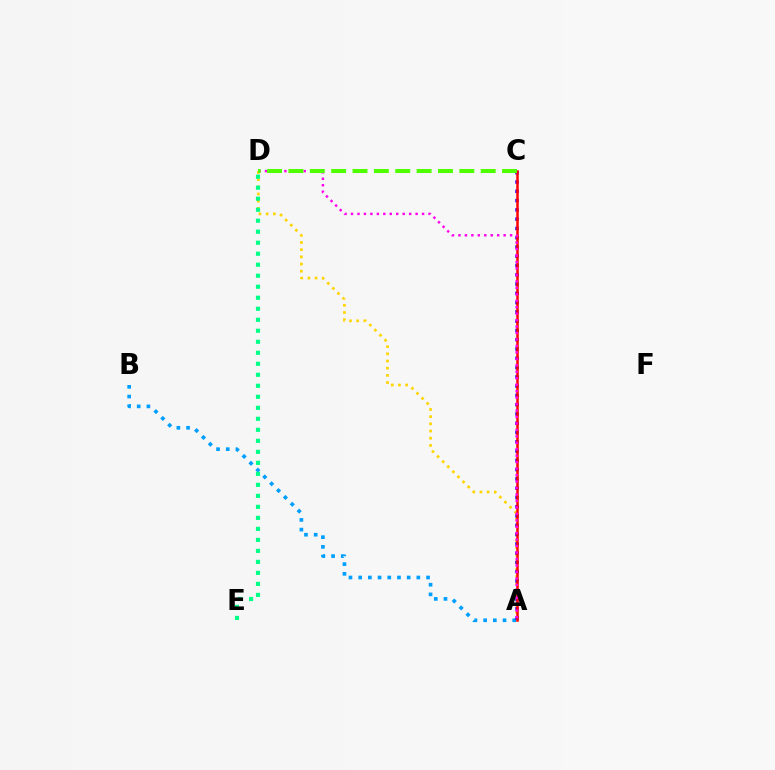{('A', 'D'): [{'color': '#ffd500', 'line_style': 'dotted', 'thickness': 1.95}, {'color': '#ff00ed', 'line_style': 'dotted', 'thickness': 1.75}], ('A', 'B'): [{'color': '#009eff', 'line_style': 'dotted', 'thickness': 2.63}], ('A', 'C'): [{'color': '#3700ff', 'line_style': 'dotted', 'thickness': 2.52}, {'color': '#ff0000', 'line_style': 'solid', 'thickness': 1.81}], ('D', 'E'): [{'color': '#00ff86', 'line_style': 'dotted', 'thickness': 2.99}], ('C', 'D'): [{'color': '#4fff00', 'line_style': 'dashed', 'thickness': 2.9}]}